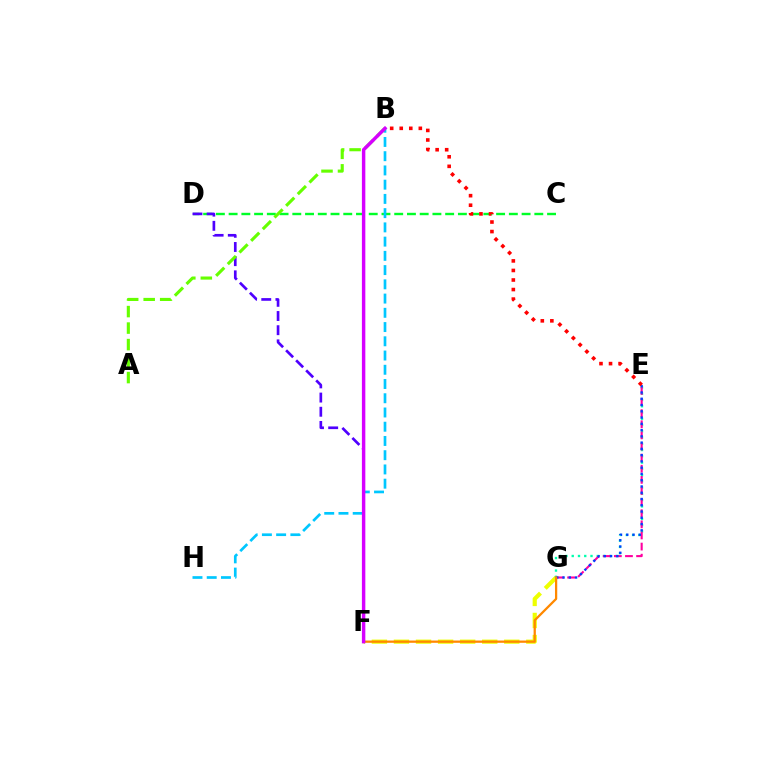{('C', 'D'): [{'color': '#00ff27', 'line_style': 'dashed', 'thickness': 1.73}], ('D', 'F'): [{'color': '#4f00ff', 'line_style': 'dashed', 'thickness': 1.93}], ('B', 'H'): [{'color': '#00c7ff', 'line_style': 'dashed', 'thickness': 1.93}], ('A', 'B'): [{'color': '#66ff00', 'line_style': 'dashed', 'thickness': 2.24}], ('F', 'G'): [{'color': '#eeff00', 'line_style': 'dashed', 'thickness': 3.0}, {'color': '#ff8800', 'line_style': 'solid', 'thickness': 1.63}], ('E', 'G'): [{'color': '#00ffaf', 'line_style': 'dotted', 'thickness': 1.7}, {'color': '#ff00a0', 'line_style': 'dashed', 'thickness': 1.51}, {'color': '#003fff', 'line_style': 'dotted', 'thickness': 1.7}], ('B', 'E'): [{'color': '#ff0000', 'line_style': 'dotted', 'thickness': 2.59}], ('B', 'F'): [{'color': '#d600ff', 'line_style': 'solid', 'thickness': 2.47}]}